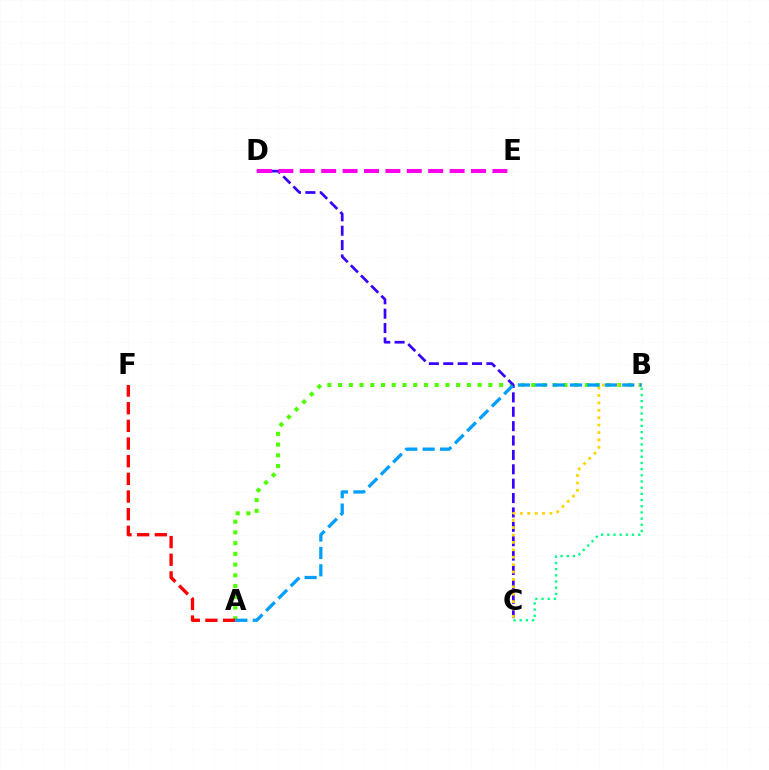{('A', 'B'): [{'color': '#4fff00', 'line_style': 'dotted', 'thickness': 2.92}, {'color': '#009eff', 'line_style': 'dashed', 'thickness': 2.36}], ('C', 'D'): [{'color': '#3700ff', 'line_style': 'dashed', 'thickness': 1.95}], ('A', 'F'): [{'color': '#ff0000', 'line_style': 'dashed', 'thickness': 2.4}], ('D', 'E'): [{'color': '#ff00ed', 'line_style': 'dashed', 'thickness': 2.91}], ('B', 'C'): [{'color': '#00ff86', 'line_style': 'dotted', 'thickness': 1.68}, {'color': '#ffd500', 'line_style': 'dotted', 'thickness': 2.01}]}